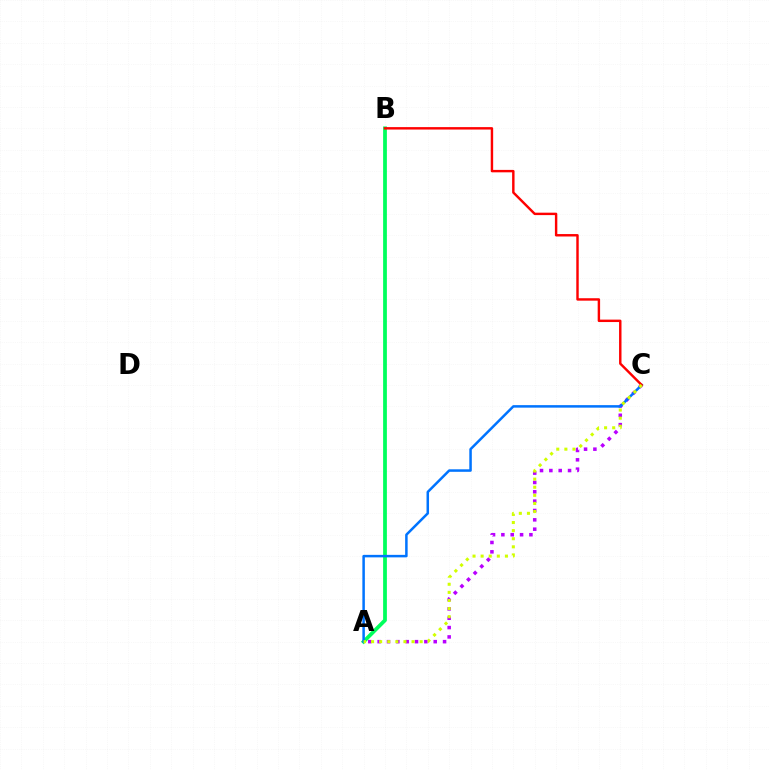{('A', 'C'): [{'color': '#b900ff', 'line_style': 'dotted', 'thickness': 2.54}, {'color': '#0074ff', 'line_style': 'solid', 'thickness': 1.8}, {'color': '#d1ff00', 'line_style': 'dotted', 'thickness': 2.2}], ('A', 'B'): [{'color': '#00ff5c', 'line_style': 'solid', 'thickness': 2.71}], ('B', 'C'): [{'color': '#ff0000', 'line_style': 'solid', 'thickness': 1.75}]}